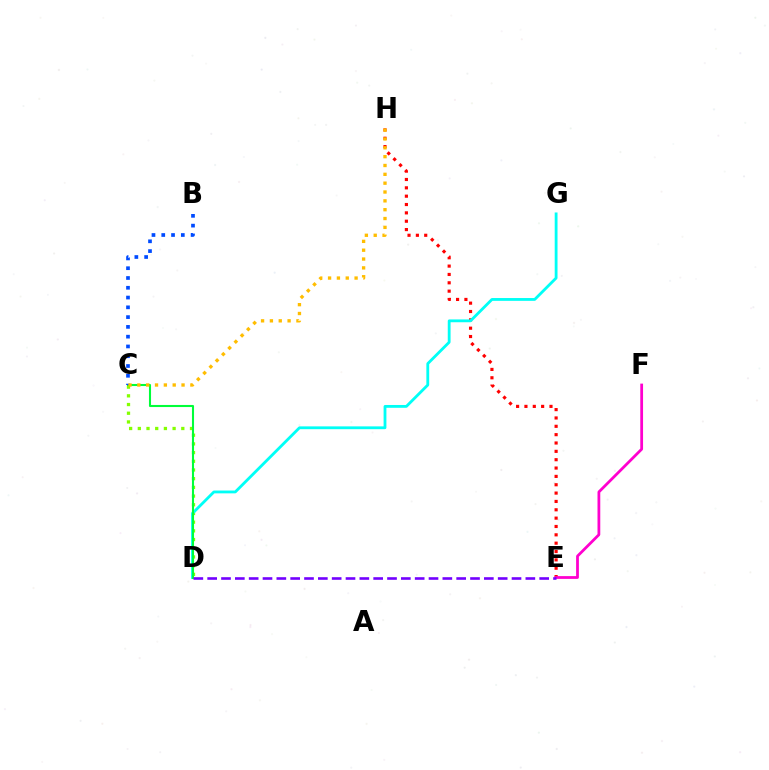{('E', 'H'): [{'color': '#ff0000', 'line_style': 'dotted', 'thickness': 2.27}], ('C', 'D'): [{'color': '#84ff00', 'line_style': 'dotted', 'thickness': 2.36}, {'color': '#00ff39', 'line_style': 'solid', 'thickness': 1.5}], ('E', 'F'): [{'color': '#ff00cf', 'line_style': 'solid', 'thickness': 2.0}], ('D', 'G'): [{'color': '#00fff6', 'line_style': 'solid', 'thickness': 2.03}], ('B', 'C'): [{'color': '#004bff', 'line_style': 'dotted', 'thickness': 2.66}], ('D', 'E'): [{'color': '#7200ff', 'line_style': 'dashed', 'thickness': 1.88}], ('C', 'H'): [{'color': '#ffbd00', 'line_style': 'dotted', 'thickness': 2.4}]}